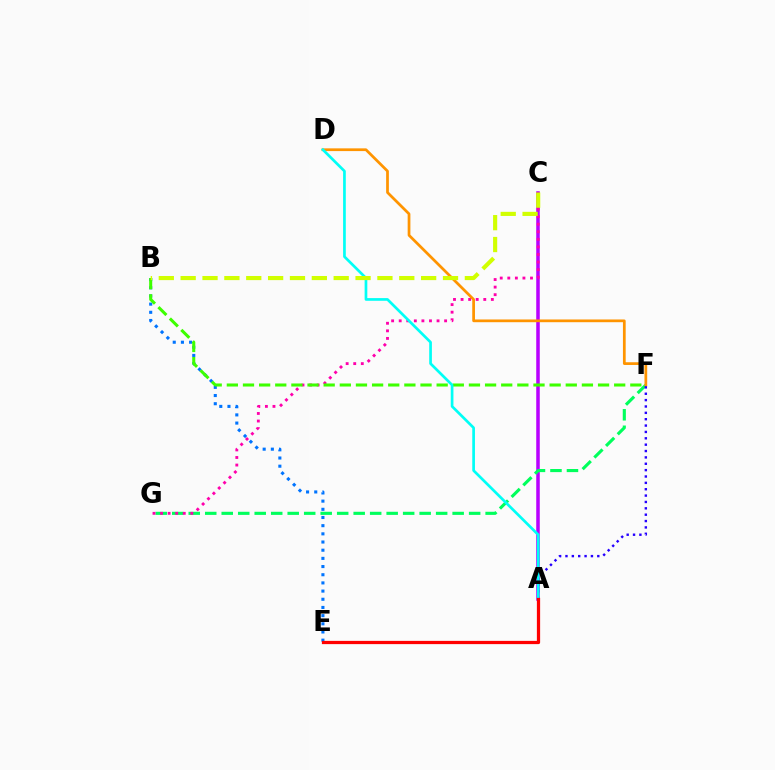{('A', 'C'): [{'color': '#b900ff', 'line_style': 'solid', 'thickness': 2.53}], ('F', 'G'): [{'color': '#00ff5c', 'line_style': 'dashed', 'thickness': 2.24}], ('B', 'E'): [{'color': '#0074ff', 'line_style': 'dotted', 'thickness': 2.22}], ('C', 'G'): [{'color': '#ff00ac', 'line_style': 'dotted', 'thickness': 2.06}], ('D', 'F'): [{'color': '#ff9400', 'line_style': 'solid', 'thickness': 1.97}], ('A', 'F'): [{'color': '#2500ff', 'line_style': 'dotted', 'thickness': 1.73}], ('B', 'F'): [{'color': '#3dff00', 'line_style': 'dashed', 'thickness': 2.19}], ('A', 'D'): [{'color': '#00fff6', 'line_style': 'solid', 'thickness': 1.94}], ('B', 'C'): [{'color': '#d1ff00', 'line_style': 'dashed', 'thickness': 2.97}], ('A', 'E'): [{'color': '#ff0000', 'line_style': 'solid', 'thickness': 2.33}]}